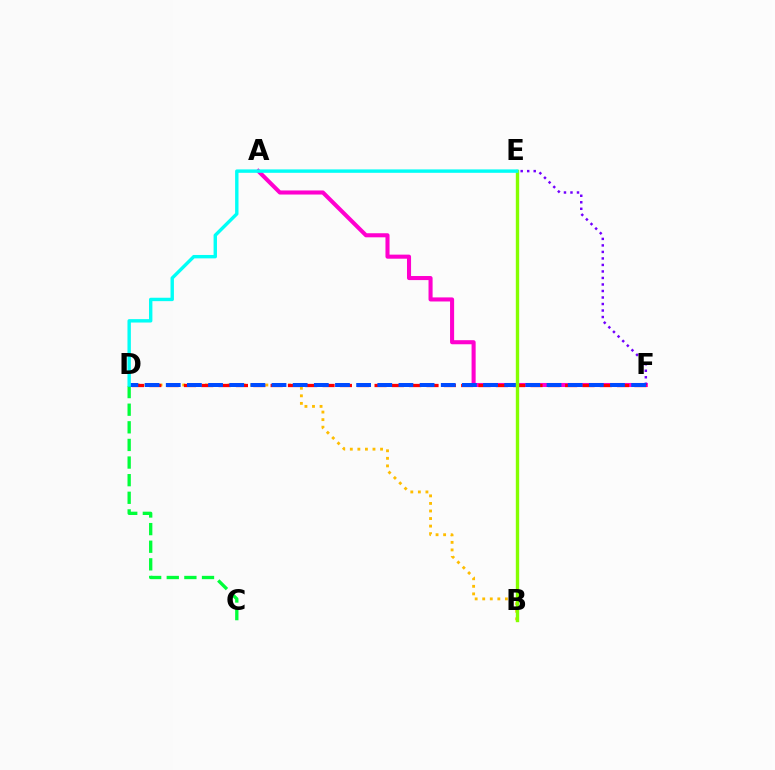{('A', 'F'): [{'color': '#ff00cf', 'line_style': 'solid', 'thickness': 2.93}], ('E', 'F'): [{'color': '#7200ff', 'line_style': 'dotted', 'thickness': 1.77}], ('B', 'D'): [{'color': '#ffbd00', 'line_style': 'dotted', 'thickness': 2.05}], ('C', 'D'): [{'color': '#00ff39', 'line_style': 'dashed', 'thickness': 2.39}], ('D', 'F'): [{'color': '#ff0000', 'line_style': 'dashed', 'thickness': 2.35}, {'color': '#004bff', 'line_style': 'dashed', 'thickness': 2.87}], ('B', 'E'): [{'color': '#84ff00', 'line_style': 'solid', 'thickness': 2.42}], ('D', 'E'): [{'color': '#00fff6', 'line_style': 'solid', 'thickness': 2.45}]}